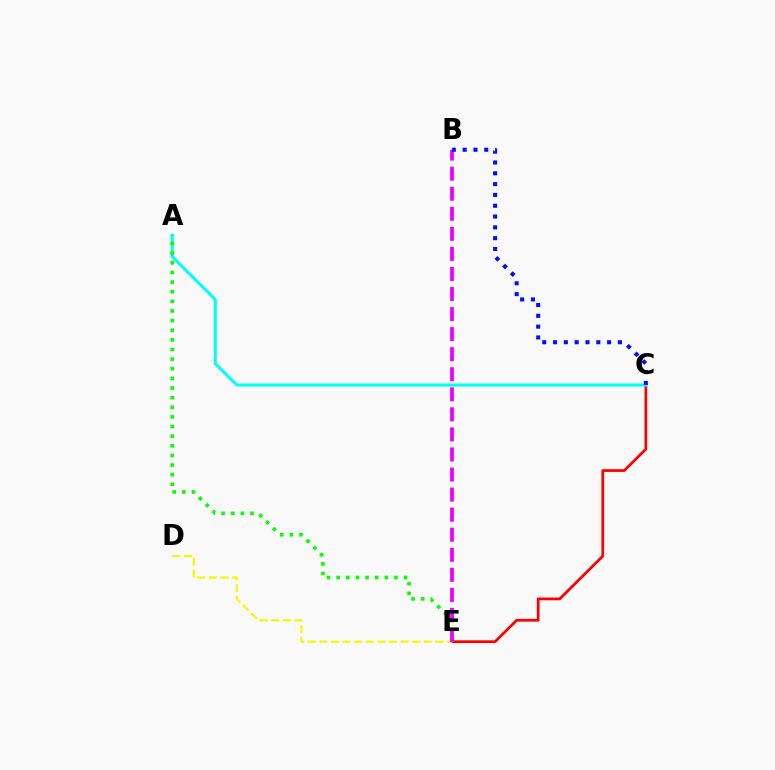{('C', 'E'): [{'color': '#ff0000', 'line_style': 'solid', 'thickness': 1.97}], ('D', 'E'): [{'color': '#fcf500', 'line_style': 'dashed', 'thickness': 1.57}], ('A', 'C'): [{'color': '#00fff6', 'line_style': 'solid', 'thickness': 2.2}], ('A', 'E'): [{'color': '#08ff00', 'line_style': 'dotted', 'thickness': 2.62}], ('B', 'E'): [{'color': '#ee00ff', 'line_style': 'dashed', 'thickness': 2.72}], ('B', 'C'): [{'color': '#0010ff', 'line_style': 'dotted', 'thickness': 2.94}]}